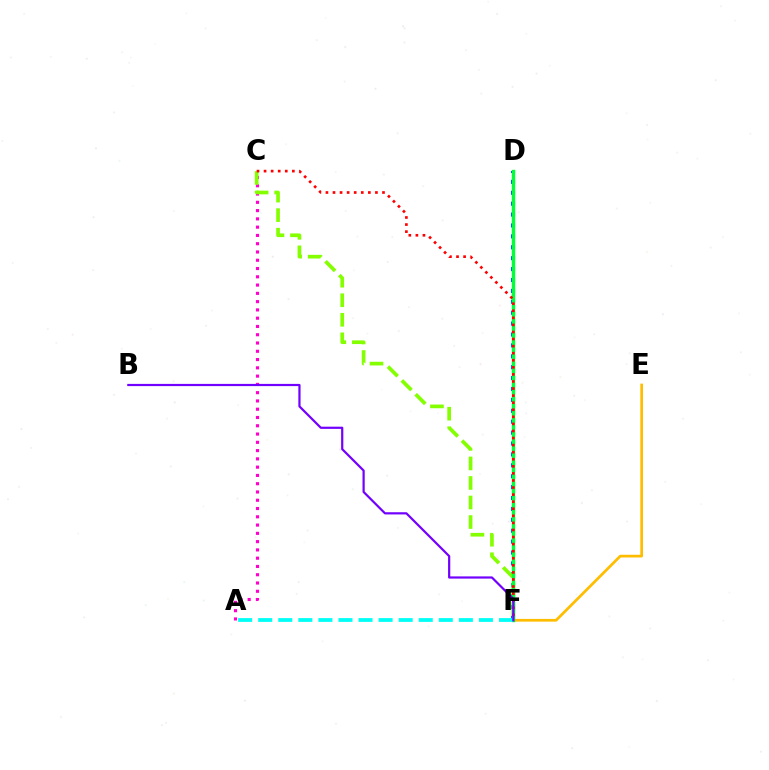{('D', 'F'): [{'color': '#004bff', 'line_style': 'dotted', 'thickness': 2.96}, {'color': '#00ff39', 'line_style': 'solid', 'thickness': 2.44}], ('A', 'C'): [{'color': '#ff00cf', 'line_style': 'dotted', 'thickness': 2.25}], ('C', 'F'): [{'color': '#84ff00', 'line_style': 'dashed', 'thickness': 2.65}, {'color': '#ff0000', 'line_style': 'dotted', 'thickness': 1.92}], ('E', 'F'): [{'color': '#ffbd00', 'line_style': 'solid', 'thickness': 1.96}], ('A', 'F'): [{'color': '#00fff6', 'line_style': 'dashed', 'thickness': 2.73}], ('B', 'F'): [{'color': '#7200ff', 'line_style': 'solid', 'thickness': 1.59}]}